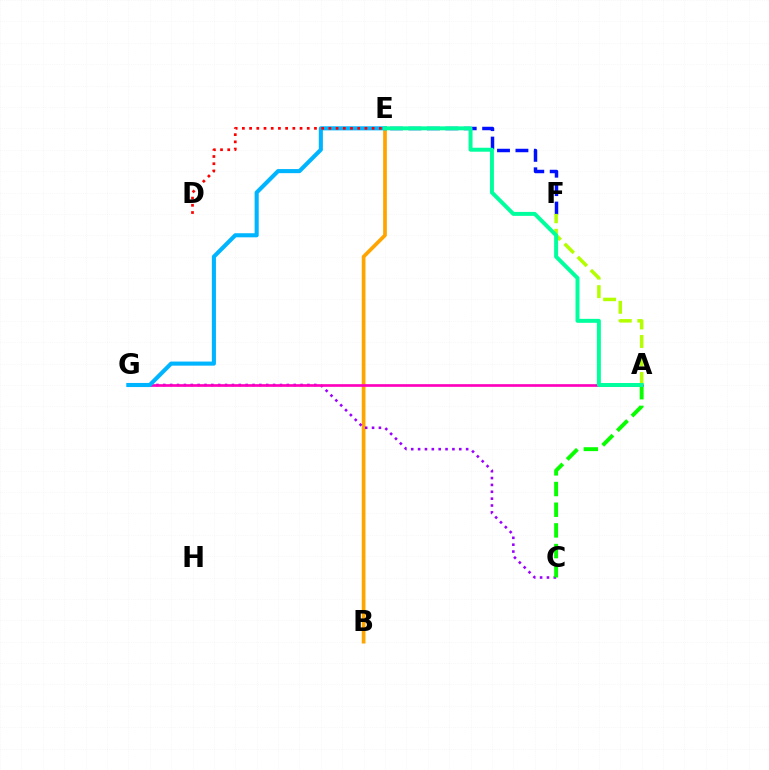{('B', 'E'): [{'color': '#ffa500', 'line_style': 'solid', 'thickness': 2.66}], ('C', 'G'): [{'color': '#9b00ff', 'line_style': 'dotted', 'thickness': 1.86}], ('A', 'C'): [{'color': '#08ff00', 'line_style': 'dashed', 'thickness': 2.81}], ('A', 'G'): [{'color': '#ff00bd', 'line_style': 'solid', 'thickness': 1.92}], ('E', 'F'): [{'color': '#0010ff', 'line_style': 'dashed', 'thickness': 2.5}], ('E', 'G'): [{'color': '#00b5ff', 'line_style': 'solid', 'thickness': 2.95}], ('D', 'E'): [{'color': '#ff0000', 'line_style': 'dotted', 'thickness': 1.96}], ('A', 'F'): [{'color': '#b3ff00', 'line_style': 'dashed', 'thickness': 2.52}], ('A', 'E'): [{'color': '#00ff9d', 'line_style': 'solid', 'thickness': 2.85}]}